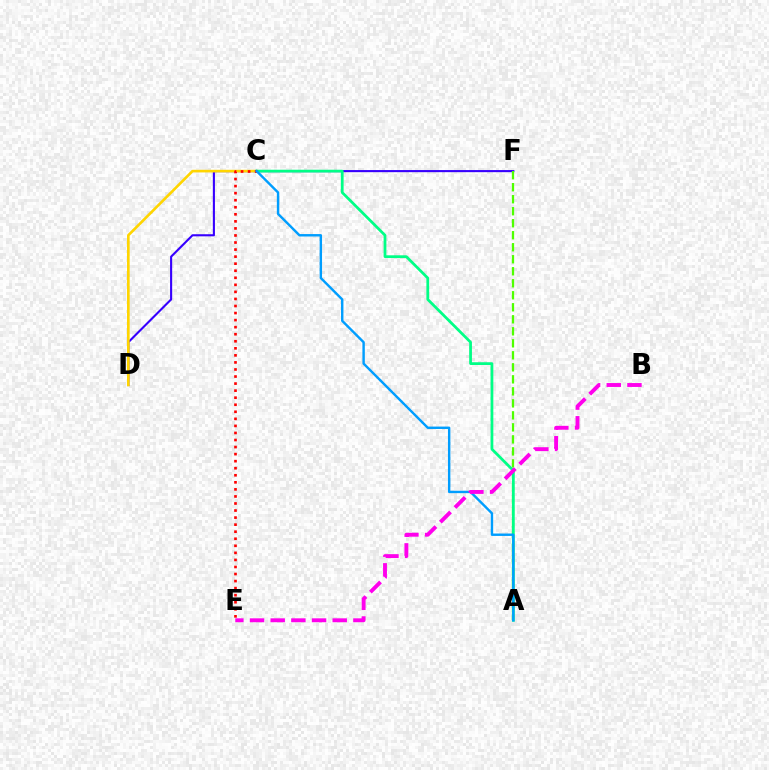{('D', 'F'): [{'color': '#3700ff', 'line_style': 'solid', 'thickness': 1.52}], ('A', 'F'): [{'color': '#4fff00', 'line_style': 'dashed', 'thickness': 1.63}], ('C', 'D'): [{'color': '#ffd500', 'line_style': 'solid', 'thickness': 1.9}], ('A', 'C'): [{'color': '#00ff86', 'line_style': 'solid', 'thickness': 1.99}, {'color': '#009eff', 'line_style': 'solid', 'thickness': 1.74}], ('C', 'E'): [{'color': '#ff0000', 'line_style': 'dotted', 'thickness': 1.92}], ('B', 'E'): [{'color': '#ff00ed', 'line_style': 'dashed', 'thickness': 2.81}]}